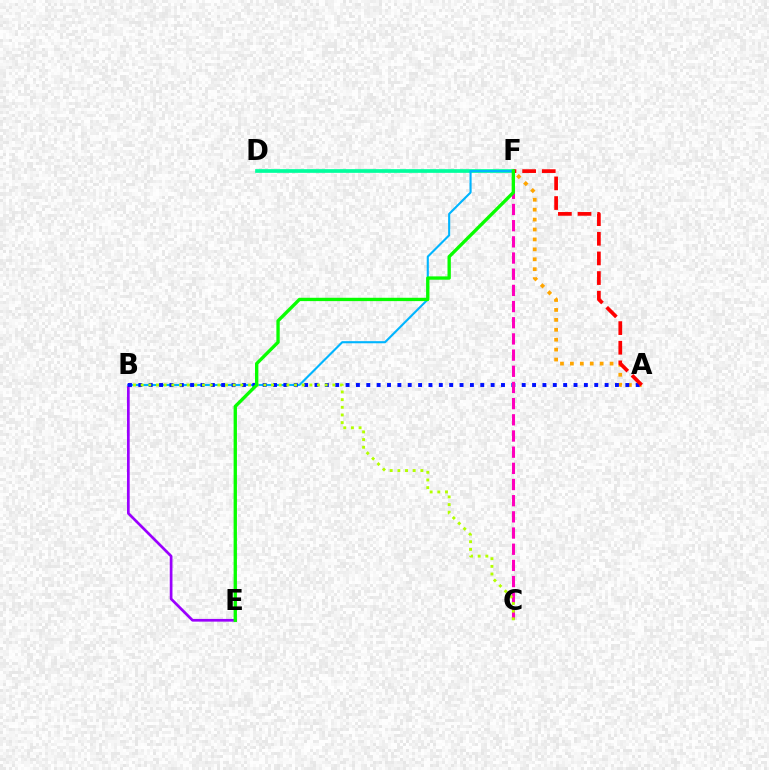{('A', 'F'): [{'color': '#ffa500', 'line_style': 'dotted', 'thickness': 2.7}, {'color': '#ff0000', 'line_style': 'dashed', 'thickness': 2.67}], ('B', 'E'): [{'color': '#9b00ff', 'line_style': 'solid', 'thickness': 1.95}], ('D', 'F'): [{'color': '#00ff9d', 'line_style': 'solid', 'thickness': 2.65}], ('B', 'F'): [{'color': '#00b5ff', 'line_style': 'solid', 'thickness': 1.52}], ('A', 'B'): [{'color': '#0010ff', 'line_style': 'dotted', 'thickness': 2.82}], ('C', 'F'): [{'color': '#ff00bd', 'line_style': 'dashed', 'thickness': 2.2}], ('B', 'C'): [{'color': '#b3ff00', 'line_style': 'dotted', 'thickness': 2.08}], ('E', 'F'): [{'color': '#08ff00', 'line_style': 'solid', 'thickness': 2.4}]}